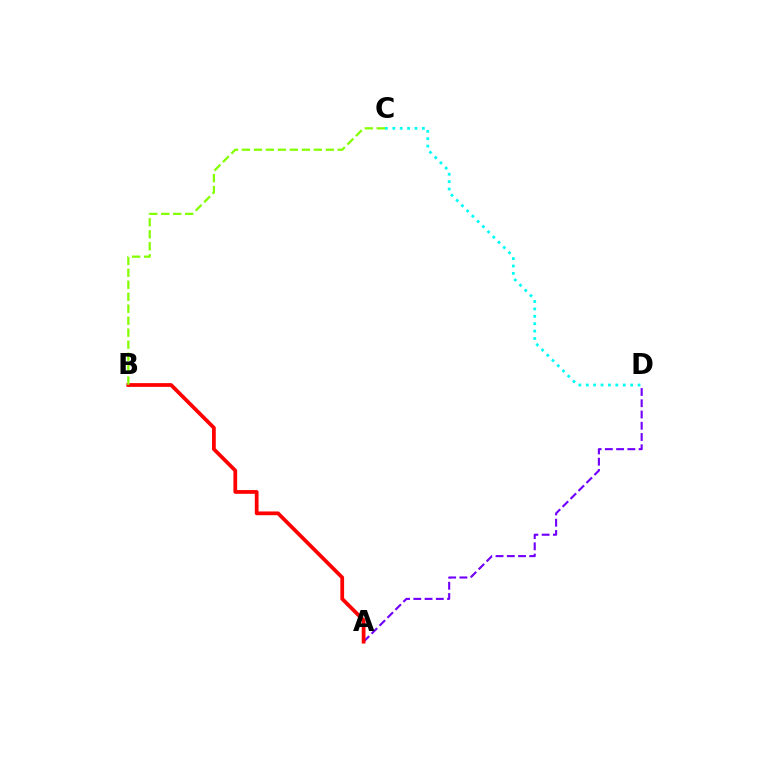{('C', 'D'): [{'color': '#00fff6', 'line_style': 'dotted', 'thickness': 2.01}], ('A', 'D'): [{'color': '#7200ff', 'line_style': 'dashed', 'thickness': 1.53}], ('A', 'B'): [{'color': '#ff0000', 'line_style': 'solid', 'thickness': 2.7}], ('B', 'C'): [{'color': '#84ff00', 'line_style': 'dashed', 'thickness': 1.63}]}